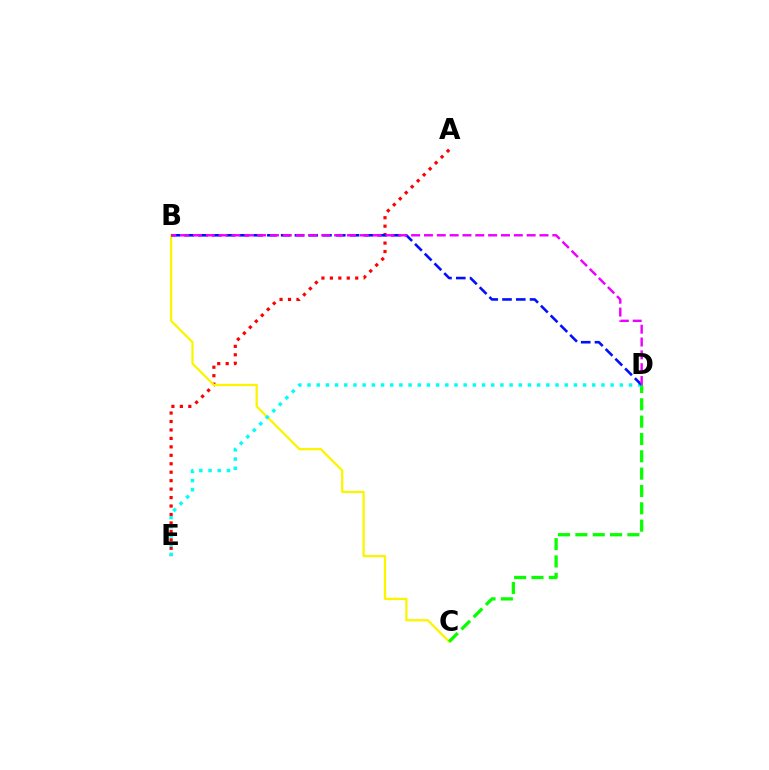{('A', 'E'): [{'color': '#ff0000', 'line_style': 'dotted', 'thickness': 2.3}], ('B', 'C'): [{'color': '#fcf500', 'line_style': 'solid', 'thickness': 1.64}], ('C', 'D'): [{'color': '#08ff00', 'line_style': 'dashed', 'thickness': 2.36}], ('D', 'E'): [{'color': '#00fff6', 'line_style': 'dotted', 'thickness': 2.5}], ('B', 'D'): [{'color': '#0010ff', 'line_style': 'dashed', 'thickness': 1.87}, {'color': '#ee00ff', 'line_style': 'dashed', 'thickness': 1.74}]}